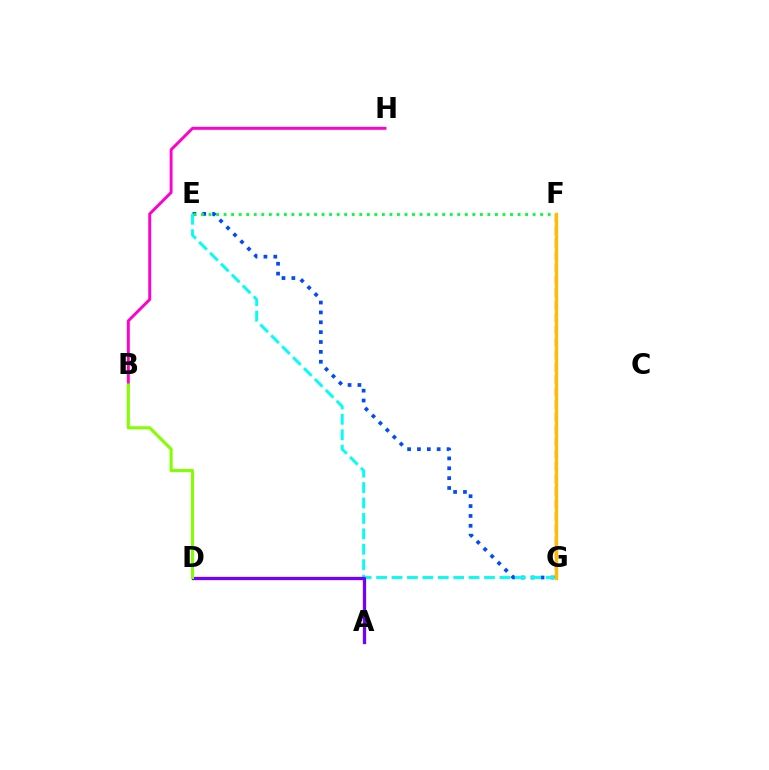{('E', 'G'): [{'color': '#004bff', 'line_style': 'dotted', 'thickness': 2.68}, {'color': '#00fff6', 'line_style': 'dashed', 'thickness': 2.09}], ('B', 'H'): [{'color': '#ff00cf', 'line_style': 'solid', 'thickness': 2.11}], ('F', 'G'): [{'color': '#ff0000', 'line_style': 'dashed', 'thickness': 1.69}, {'color': '#ffbd00', 'line_style': 'solid', 'thickness': 2.42}], ('E', 'F'): [{'color': '#00ff39', 'line_style': 'dotted', 'thickness': 2.05}], ('A', 'D'): [{'color': '#7200ff', 'line_style': 'solid', 'thickness': 2.36}], ('B', 'D'): [{'color': '#84ff00', 'line_style': 'solid', 'thickness': 2.22}]}